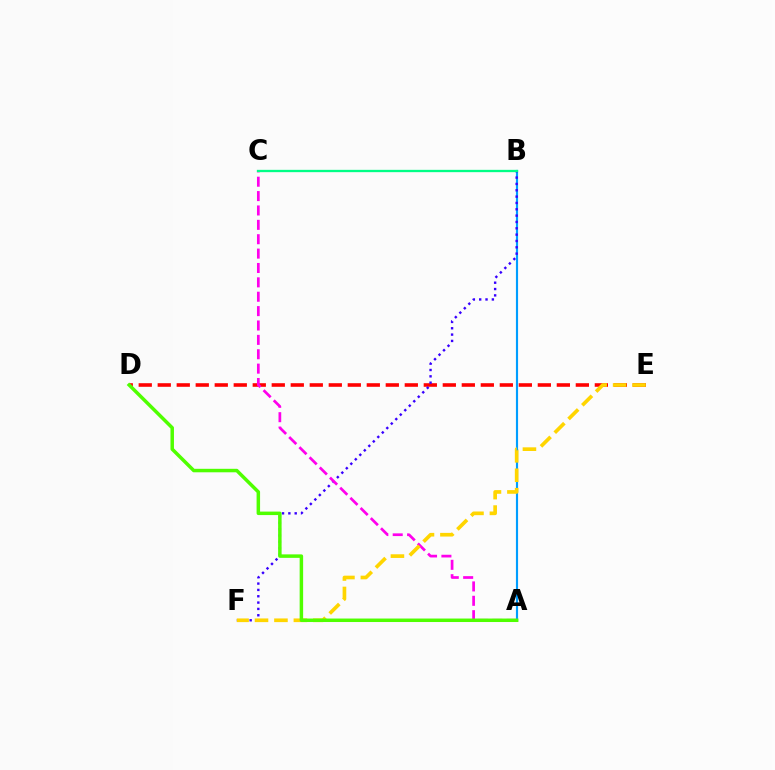{('A', 'B'): [{'color': '#009eff', 'line_style': 'solid', 'thickness': 1.54}], ('D', 'E'): [{'color': '#ff0000', 'line_style': 'dashed', 'thickness': 2.58}], ('B', 'F'): [{'color': '#3700ff', 'line_style': 'dotted', 'thickness': 1.72}], ('A', 'C'): [{'color': '#ff00ed', 'line_style': 'dashed', 'thickness': 1.95}], ('E', 'F'): [{'color': '#ffd500', 'line_style': 'dashed', 'thickness': 2.64}], ('B', 'C'): [{'color': '#00ff86', 'line_style': 'solid', 'thickness': 1.67}], ('A', 'D'): [{'color': '#4fff00', 'line_style': 'solid', 'thickness': 2.51}]}